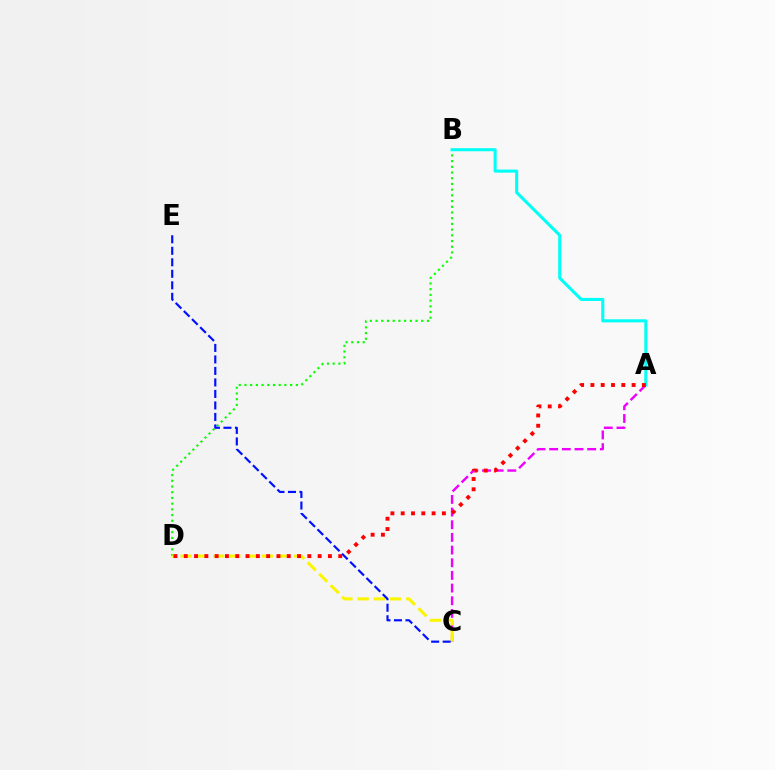{('A', 'C'): [{'color': '#ee00ff', 'line_style': 'dashed', 'thickness': 1.72}], ('B', 'D'): [{'color': '#08ff00', 'line_style': 'dotted', 'thickness': 1.55}], ('A', 'B'): [{'color': '#00fff6', 'line_style': 'solid', 'thickness': 2.21}], ('C', 'D'): [{'color': '#fcf500', 'line_style': 'dashed', 'thickness': 2.2}], ('C', 'E'): [{'color': '#0010ff', 'line_style': 'dashed', 'thickness': 1.56}], ('A', 'D'): [{'color': '#ff0000', 'line_style': 'dotted', 'thickness': 2.8}]}